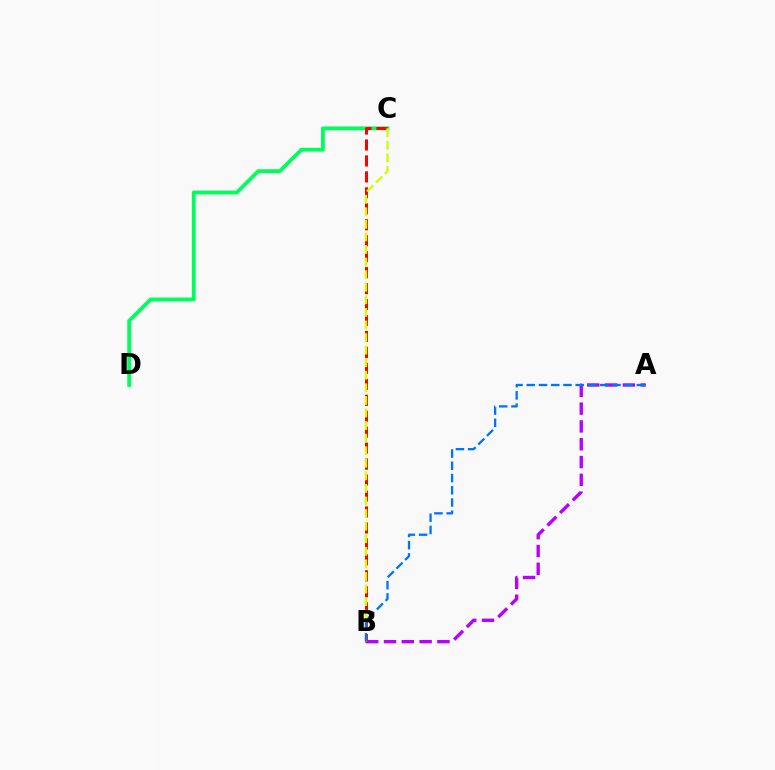{('C', 'D'): [{'color': '#00ff5c', 'line_style': 'solid', 'thickness': 2.75}], ('A', 'B'): [{'color': '#b900ff', 'line_style': 'dashed', 'thickness': 2.42}, {'color': '#0074ff', 'line_style': 'dashed', 'thickness': 1.66}], ('B', 'C'): [{'color': '#ff0000', 'line_style': 'dashed', 'thickness': 2.17}, {'color': '#d1ff00', 'line_style': 'dashed', 'thickness': 1.71}]}